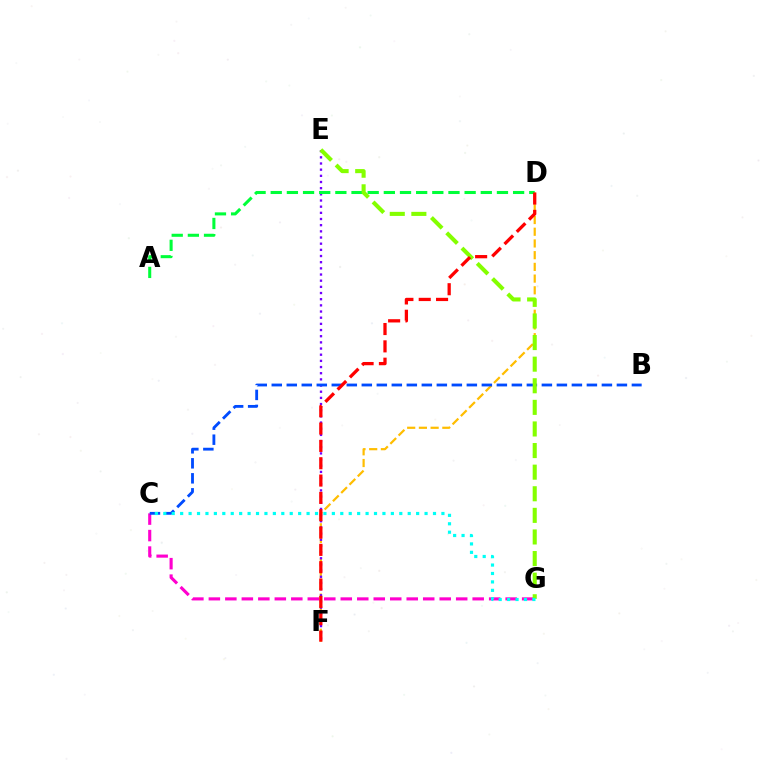{('D', 'F'): [{'color': '#ffbd00', 'line_style': 'dashed', 'thickness': 1.59}, {'color': '#ff0000', 'line_style': 'dashed', 'thickness': 2.35}], ('C', 'G'): [{'color': '#ff00cf', 'line_style': 'dashed', 'thickness': 2.24}, {'color': '#00fff6', 'line_style': 'dotted', 'thickness': 2.29}], ('E', 'F'): [{'color': '#7200ff', 'line_style': 'dotted', 'thickness': 1.68}], ('B', 'C'): [{'color': '#004bff', 'line_style': 'dashed', 'thickness': 2.04}], ('A', 'D'): [{'color': '#00ff39', 'line_style': 'dashed', 'thickness': 2.2}], ('E', 'G'): [{'color': '#84ff00', 'line_style': 'dashed', 'thickness': 2.93}]}